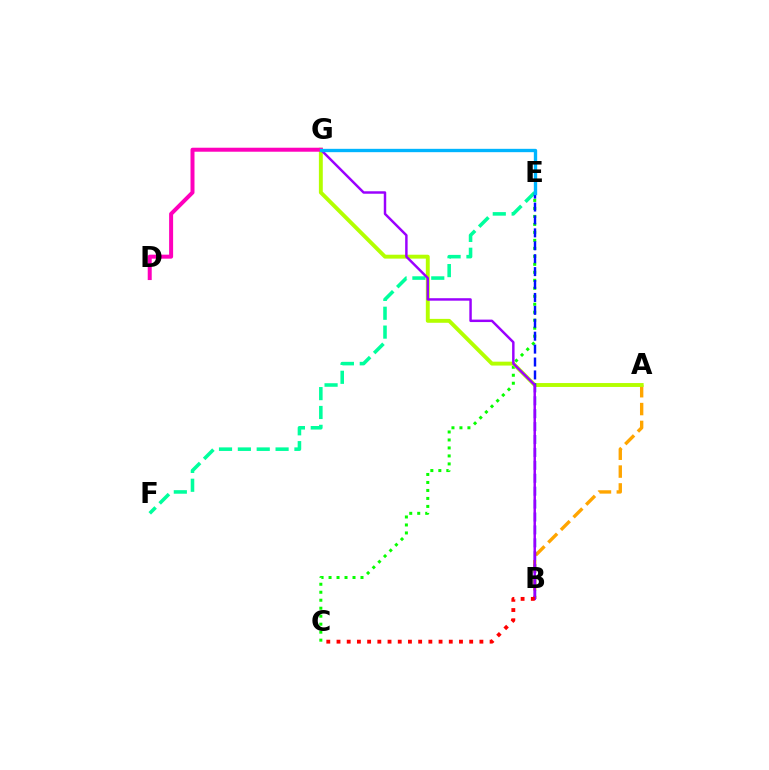{('A', 'B'): [{'color': '#ffa500', 'line_style': 'dashed', 'thickness': 2.42}], ('C', 'E'): [{'color': '#08ff00', 'line_style': 'dotted', 'thickness': 2.17}], ('A', 'G'): [{'color': '#b3ff00', 'line_style': 'solid', 'thickness': 2.81}], ('E', 'F'): [{'color': '#00ff9d', 'line_style': 'dashed', 'thickness': 2.56}], ('B', 'E'): [{'color': '#0010ff', 'line_style': 'dashed', 'thickness': 1.75}], ('B', 'G'): [{'color': '#9b00ff', 'line_style': 'solid', 'thickness': 1.77}], ('D', 'G'): [{'color': '#ff00bd', 'line_style': 'solid', 'thickness': 2.88}], ('E', 'G'): [{'color': '#00b5ff', 'line_style': 'solid', 'thickness': 2.41}], ('B', 'C'): [{'color': '#ff0000', 'line_style': 'dotted', 'thickness': 2.77}]}